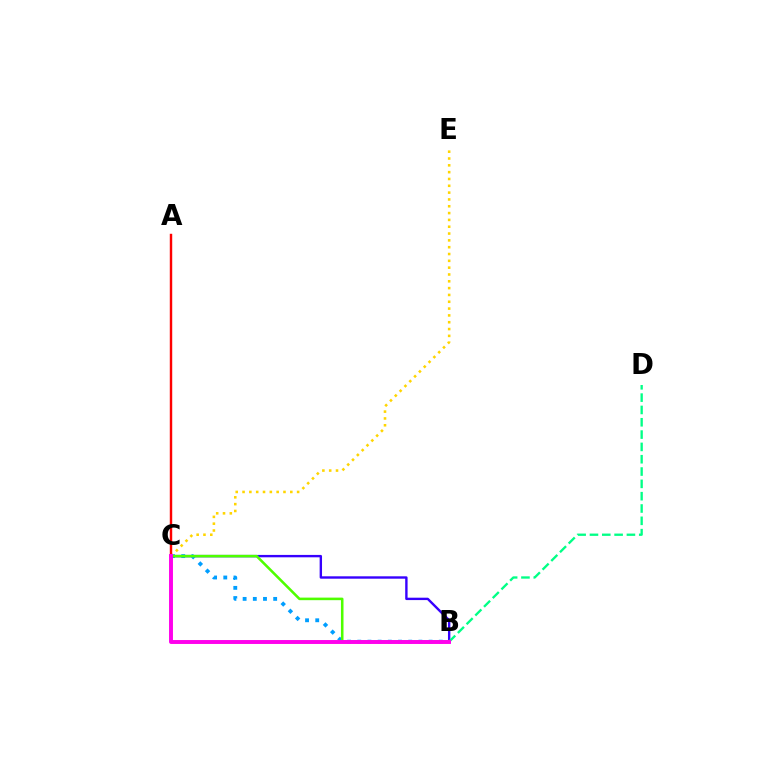{('B', 'C'): [{'color': '#3700ff', 'line_style': 'solid', 'thickness': 1.72}, {'color': '#009eff', 'line_style': 'dotted', 'thickness': 2.77}, {'color': '#4fff00', 'line_style': 'solid', 'thickness': 1.85}, {'color': '#ff00ed', 'line_style': 'solid', 'thickness': 2.82}], ('C', 'E'): [{'color': '#ffd500', 'line_style': 'dotted', 'thickness': 1.85}], ('B', 'D'): [{'color': '#00ff86', 'line_style': 'dashed', 'thickness': 1.67}], ('A', 'C'): [{'color': '#ff0000', 'line_style': 'solid', 'thickness': 1.75}]}